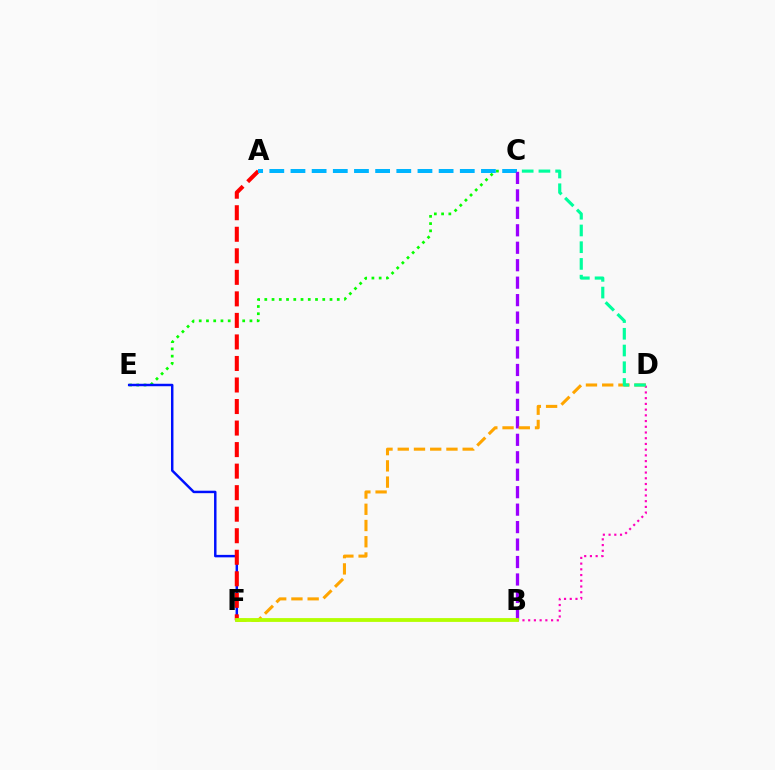{('B', 'D'): [{'color': '#ff00bd', 'line_style': 'dotted', 'thickness': 1.55}], ('C', 'E'): [{'color': '#08ff00', 'line_style': 'dotted', 'thickness': 1.97}], ('E', 'F'): [{'color': '#0010ff', 'line_style': 'solid', 'thickness': 1.78}], ('A', 'F'): [{'color': '#ff0000', 'line_style': 'dashed', 'thickness': 2.93}], ('A', 'C'): [{'color': '#00b5ff', 'line_style': 'dashed', 'thickness': 2.88}], ('B', 'C'): [{'color': '#9b00ff', 'line_style': 'dashed', 'thickness': 2.37}], ('D', 'F'): [{'color': '#ffa500', 'line_style': 'dashed', 'thickness': 2.21}], ('C', 'D'): [{'color': '#00ff9d', 'line_style': 'dashed', 'thickness': 2.27}], ('B', 'F'): [{'color': '#b3ff00', 'line_style': 'solid', 'thickness': 2.74}]}